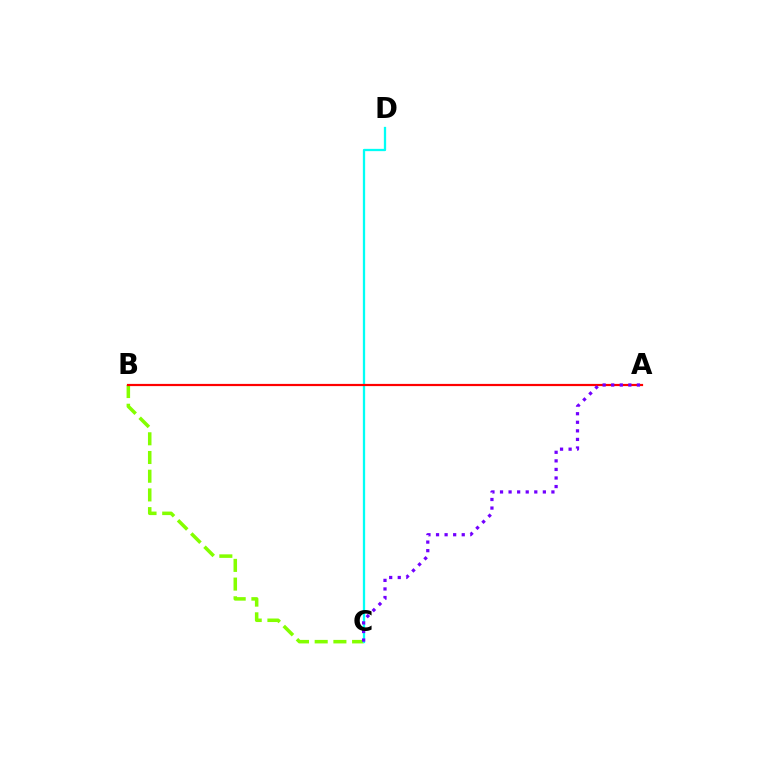{('B', 'C'): [{'color': '#84ff00', 'line_style': 'dashed', 'thickness': 2.54}], ('C', 'D'): [{'color': '#00fff6', 'line_style': 'solid', 'thickness': 1.65}], ('A', 'B'): [{'color': '#ff0000', 'line_style': 'solid', 'thickness': 1.58}], ('A', 'C'): [{'color': '#7200ff', 'line_style': 'dotted', 'thickness': 2.33}]}